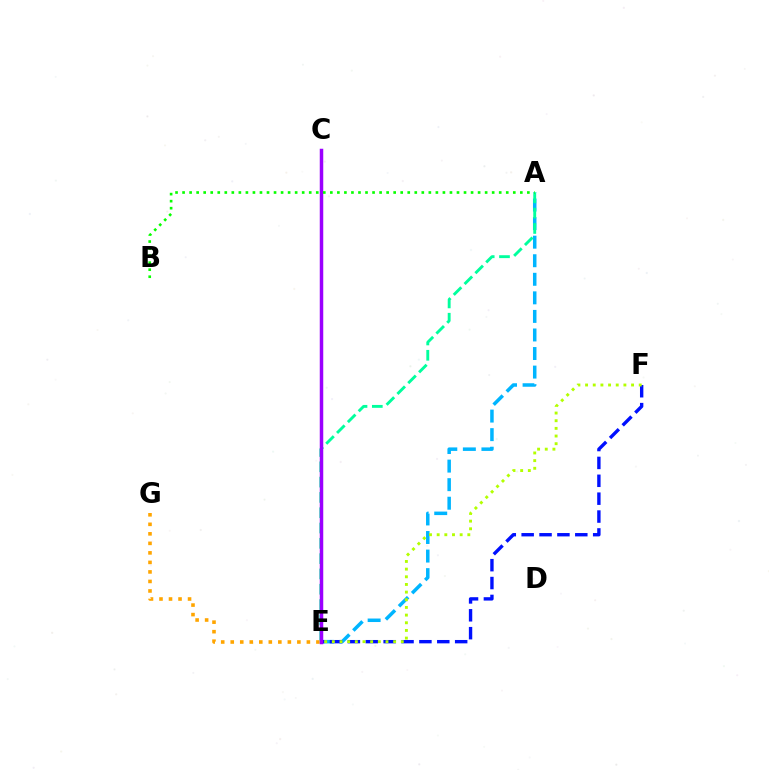{('C', 'E'): [{'color': '#ff0000', 'line_style': 'dashed', 'thickness': 2.1}, {'color': '#ff00bd', 'line_style': 'dashed', 'thickness': 2.07}, {'color': '#9b00ff', 'line_style': 'solid', 'thickness': 2.51}], ('E', 'G'): [{'color': '#ffa500', 'line_style': 'dotted', 'thickness': 2.59}], ('A', 'E'): [{'color': '#00b5ff', 'line_style': 'dashed', 'thickness': 2.52}, {'color': '#00ff9d', 'line_style': 'dashed', 'thickness': 2.08}], ('E', 'F'): [{'color': '#0010ff', 'line_style': 'dashed', 'thickness': 2.43}, {'color': '#b3ff00', 'line_style': 'dotted', 'thickness': 2.08}], ('A', 'B'): [{'color': '#08ff00', 'line_style': 'dotted', 'thickness': 1.91}]}